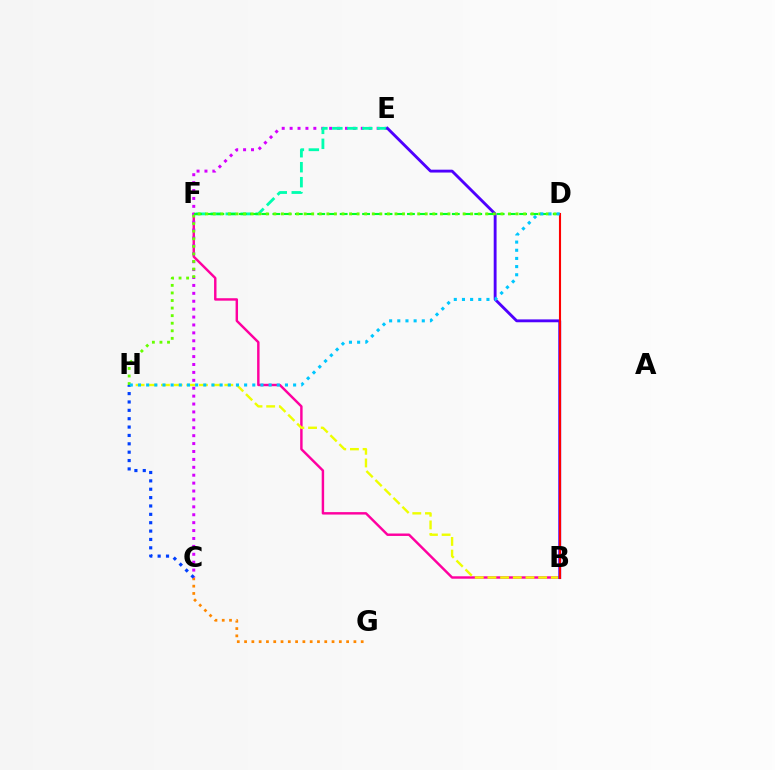{('B', 'F'): [{'color': '#ff00a0', 'line_style': 'solid', 'thickness': 1.76}], ('C', 'G'): [{'color': '#ff8800', 'line_style': 'dotted', 'thickness': 1.98}], ('C', 'E'): [{'color': '#d600ff', 'line_style': 'dotted', 'thickness': 2.15}], ('B', 'H'): [{'color': '#eeff00', 'line_style': 'dashed', 'thickness': 1.72}], ('E', 'F'): [{'color': '#00ffaf', 'line_style': 'dashed', 'thickness': 2.03}], ('B', 'E'): [{'color': '#4f00ff', 'line_style': 'solid', 'thickness': 2.06}], ('D', 'F'): [{'color': '#00ff27', 'line_style': 'dashed', 'thickness': 1.52}], ('D', 'H'): [{'color': '#66ff00', 'line_style': 'dotted', 'thickness': 2.06}, {'color': '#00c7ff', 'line_style': 'dotted', 'thickness': 2.22}], ('C', 'H'): [{'color': '#003fff', 'line_style': 'dotted', 'thickness': 2.27}], ('B', 'D'): [{'color': '#ff0000', 'line_style': 'solid', 'thickness': 1.52}]}